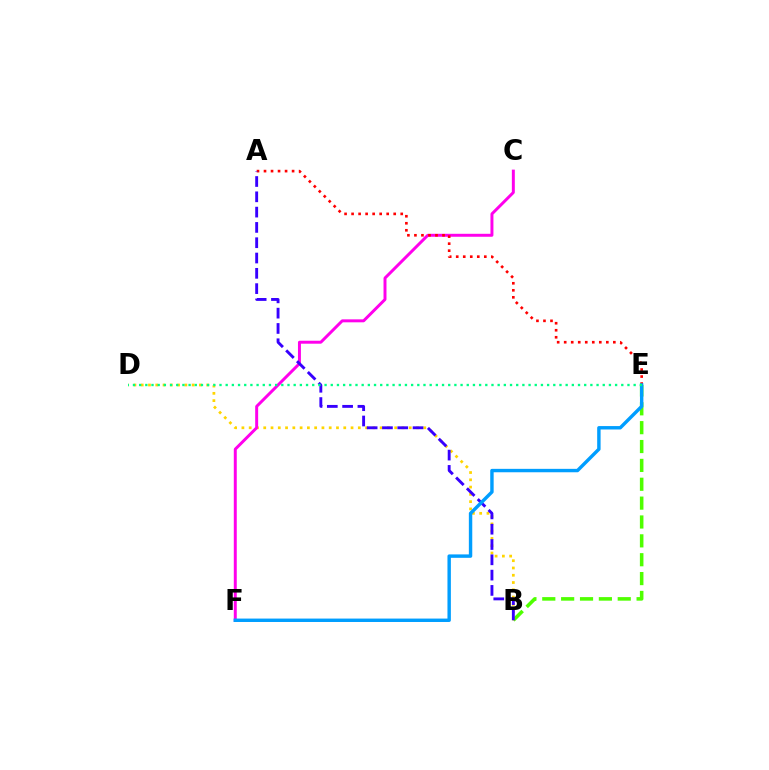{('B', 'E'): [{'color': '#4fff00', 'line_style': 'dashed', 'thickness': 2.56}], ('B', 'D'): [{'color': '#ffd500', 'line_style': 'dotted', 'thickness': 1.98}], ('C', 'F'): [{'color': '#ff00ed', 'line_style': 'solid', 'thickness': 2.13}], ('A', 'E'): [{'color': '#ff0000', 'line_style': 'dotted', 'thickness': 1.91}], ('A', 'B'): [{'color': '#3700ff', 'line_style': 'dashed', 'thickness': 2.08}], ('E', 'F'): [{'color': '#009eff', 'line_style': 'solid', 'thickness': 2.46}], ('D', 'E'): [{'color': '#00ff86', 'line_style': 'dotted', 'thickness': 1.68}]}